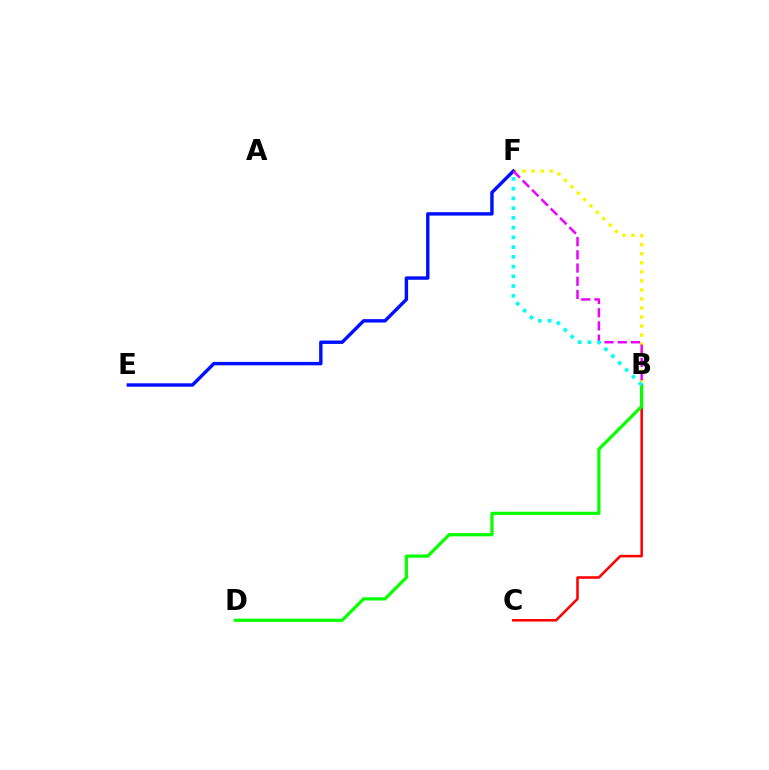{('B', 'C'): [{'color': '#ff0000', 'line_style': 'solid', 'thickness': 1.84}], ('B', 'F'): [{'color': '#fcf500', 'line_style': 'dotted', 'thickness': 2.45}, {'color': '#ee00ff', 'line_style': 'dashed', 'thickness': 1.79}, {'color': '#00fff6', 'line_style': 'dotted', 'thickness': 2.65}], ('B', 'D'): [{'color': '#08ff00', 'line_style': 'solid', 'thickness': 2.31}], ('E', 'F'): [{'color': '#0010ff', 'line_style': 'solid', 'thickness': 2.46}]}